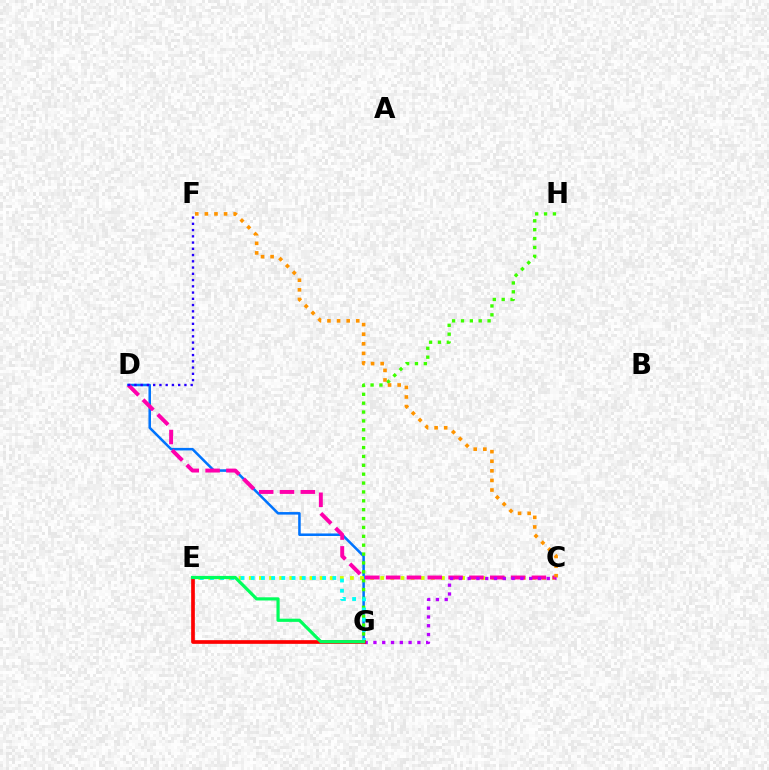{('D', 'G'): [{'color': '#0074ff', 'line_style': 'solid', 'thickness': 1.83}], ('C', 'E'): [{'color': '#d1ff00', 'line_style': 'dotted', 'thickness': 2.75}], ('G', 'H'): [{'color': '#3dff00', 'line_style': 'dotted', 'thickness': 2.41}], ('C', 'D'): [{'color': '#ff00ac', 'line_style': 'dashed', 'thickness': 2.83}], ('C', 'F'): [{'color': '#ff9400', 'line_style': 'dotted', 'thickness': 2.61}], ('C', 'G'): [{'color': '#b900ff', 'line_style': 'dotted', 'thickness': 2.39}], ('E', 'G'): [{'color': '#00fff6', 'line_style': 'dotted', 'thickness': 2.77}, {'color': '#ff0000', 'line_style': 'solid', 'thickness': 2.66}, {'color': '#00ff5c', 'line_style': 'solid', 'thickness': 2.29}], ('D', 'F'): [{'color': '#2500ff', 'line_style': 'dotted', 'thickness': 1.7}]}